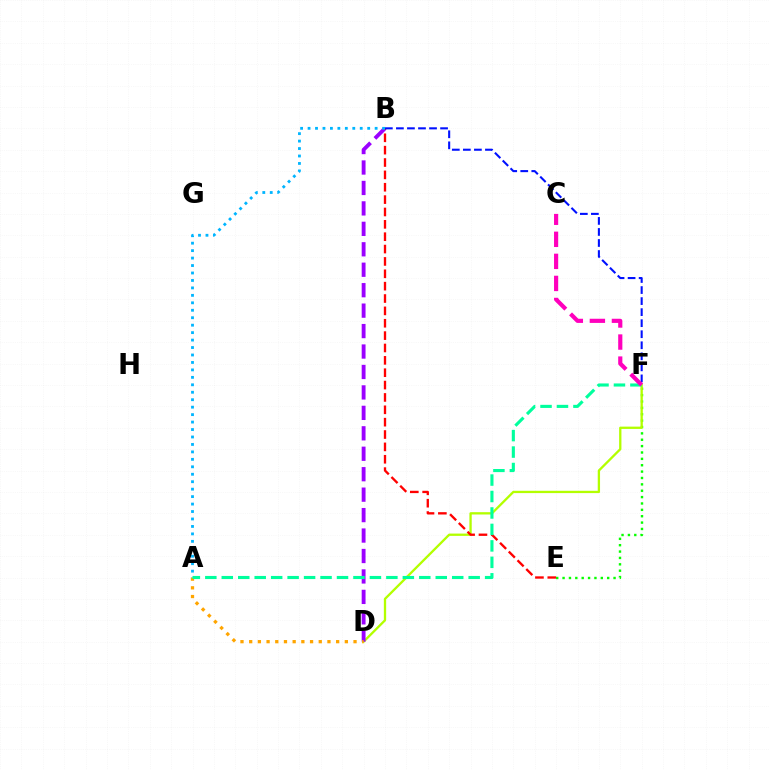{('E', 'F'): [{'color': '#08ff00', 'line_style': 'dotted', 'thickness': 1.73}], ('D', 'F'): [{'color': '#b3ff00', 'line_style': 'solid', 'thickness': 1.66}], ('B', 'D'): [{'color': '#9b00ff', 'line_style': 'dashed', 'thickness': 2.78}], ('B', 'E'): [{'color': '#ff0000', 'line_style': 'dashed', 'thickness': 1.68}], ('A', 'D'): [{'color': '#ffa500', 'line_style': 'dotted', 'thickness': 2.36}], ('B', 'F'): [{'color': '#0010ff', 'line_style': 'dashed', 'thickness': 1.5}], ('A', 'B'): [{'color': '#00b5ff', 'line_style': 'dotted', 'thickness': 2.03}], ('A', 'F'): [{'color': '#00ff9d', 'line_style': 'dashed', 'thickness': 2.24}], ('C', 'F'): [{'color': '#ff00bd', 'line_style': 'dashed', 'thickness': 3.0}]}